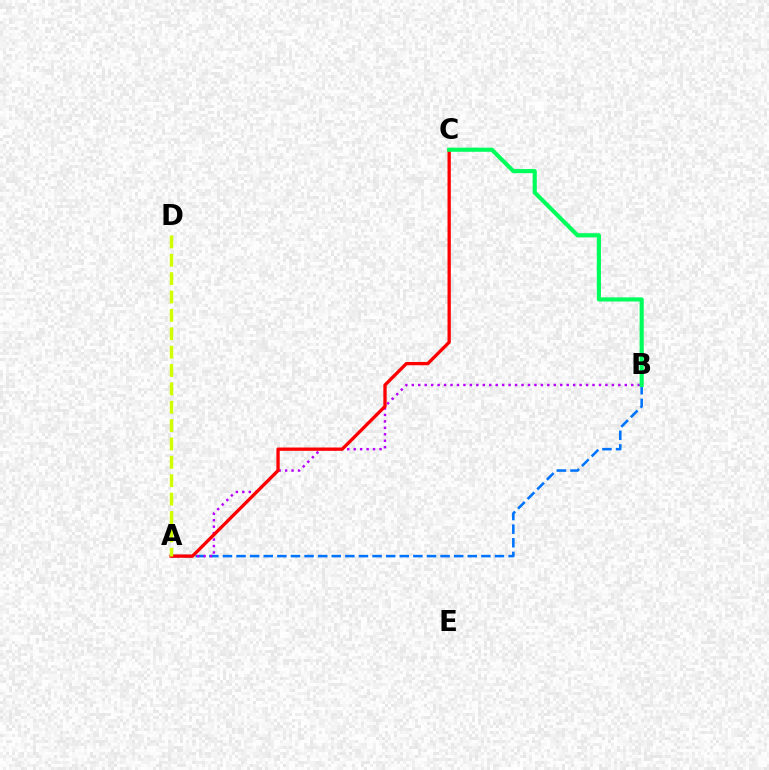{('A', 'B'): [{'color': '#0074ff', 'line_style': 'dashed', 'thickness': 1.85}, {'color': '#b900ff', 'line_style': 'dotted', 'thickness': 1.75}], ('A', 'C'): [{'color': '#ff0000', 'line_style': 'solid', 'thickness': 2.38}], ('B', 'C'): [{'color': '#00ff5c', 'line_style': 'solid', 'thickness': 2.98}], ('A', 'D'): [{'color': '#d1ff00', 'line_style': 'dashed', 'thickness': 2.5}]}